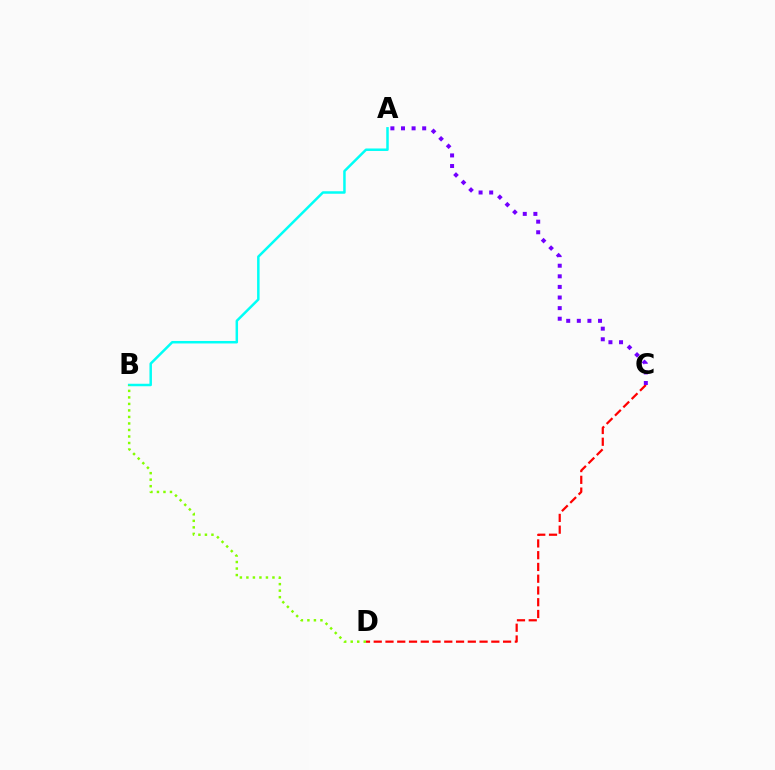{('C', 'D'): [{'color': '#ff0000', 'line_style': 'dashed', 'thickness': 1.6}], ('A', 'B'): [{'color': '#00fff6', 'line_style': 'solid', 'thickness': 1.8}], ('A', 'C'): [{'color': '#7200ff', 'line_style': 'dotted', 'thickness': 2.88}], ('B', 'D'): [{'color': '#84ff00', 'line_style': 'dotted', 'thickness': 1.77}]}